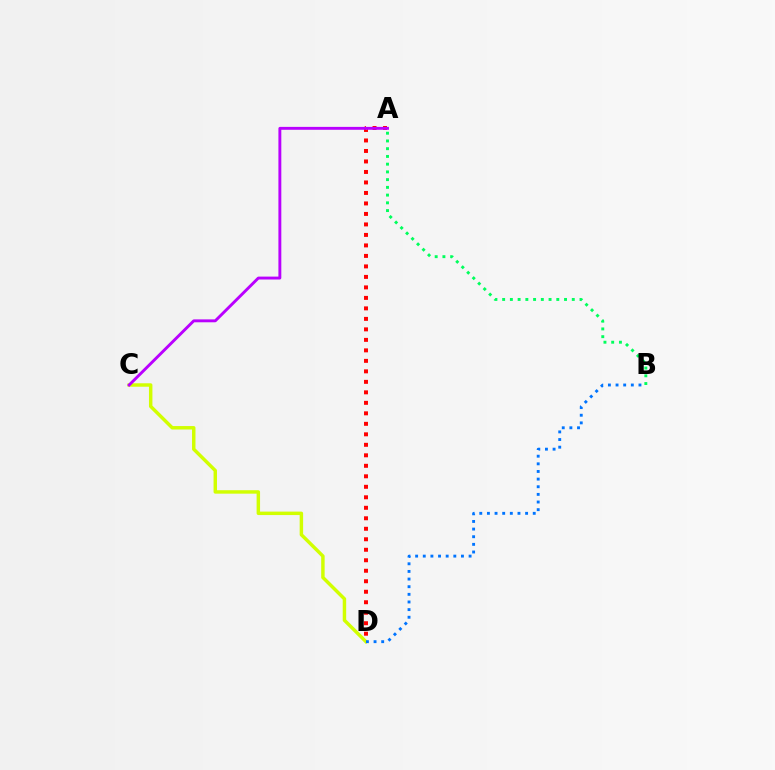{('A', 'D'): [{'color': '#ff0000', 'line_style': 'dotted', 'thickness': 2.85}], ('C', 'D'): [{'color': '#d1ff00', 'line_style': 'solid', 'thickness': 2.48}], ('A', 'B'): [{'color': '#00ff5c', 'line_style': 'dotted', 'thickness': 2.1}], ('A', 'C'): [{'color': '#b900ff', 'line_style': 'solid', 'thickness': 2.09}], ('B', 'D'): [{'color': '#0074ff', 'line_style': 'dotted', 'thickness': 2.08}]}